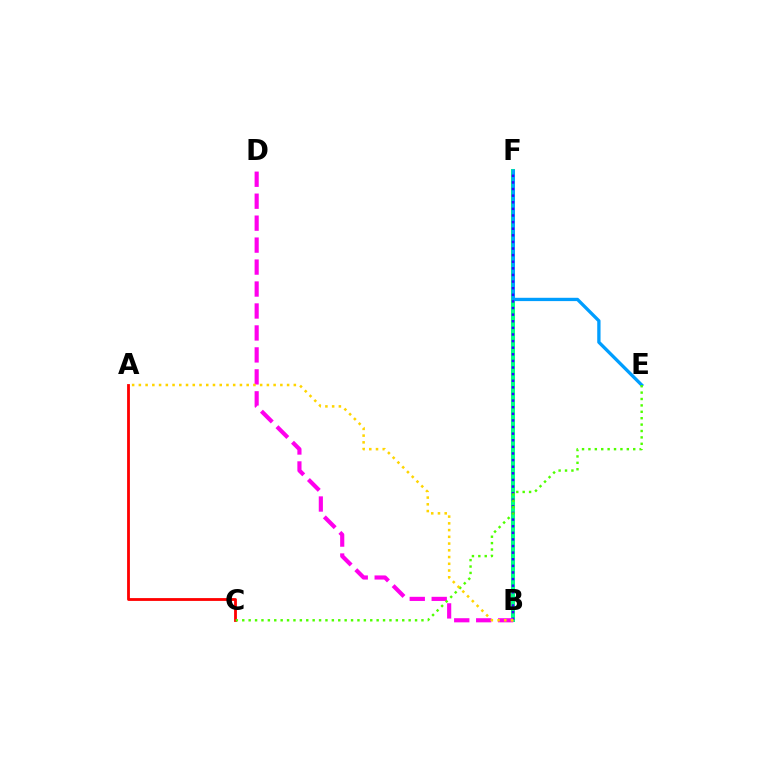{('B', 'F'): [{'color': '#00ff86', 'line_style': 'solid', 'thickness': 2.91}, {'color': '#3700ff', 'line_style': 'dotted', 'thickness': 1.8}], ('E', 'F'): [{'color': '#009eff', 'line_style': 'solid', 'thickness': 2.38}], ('A', 'C'): [{'color': '#ff0000', 'line_style': 'solid', 'thickness': 2.02}], ('B', 'D'): [{'color': '#ff00ed', 'line_style': 'dashed', 'thickness': 2.98}], ('C', 'E'): [{'color': '#4fff00', 'line_style': 'dotted', 'thickness': 1.74}], ('A', 'B'): [{'color': '#ffd500', 'line_style': 'dotted', 'thickness': 1.83}]}